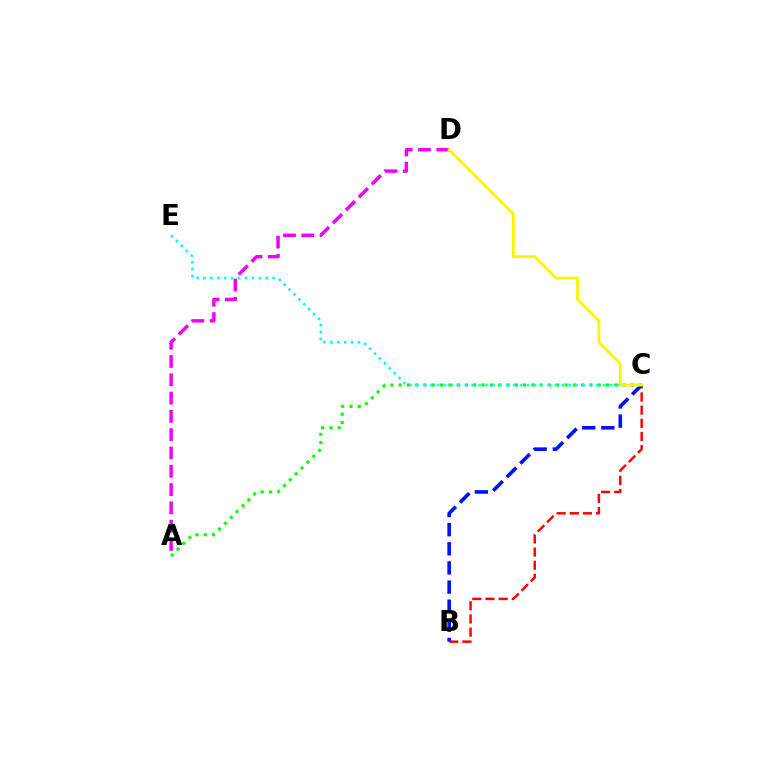{('A', 'C'): [{'color': '#08ff00', 'line_style': 'dotted', 'thickness': 2.25}], ('A', 'D'): [{'color': '#ee00ff', 'line_style': 'dashed', 'thickness': 2.49}], ('B', 'C'): [{'color': '#ff0000', 'line_style': 'dashed', 'thickness': 1.79}, {'color': '#0010ff', 'line_style': 'dashed', 'thickness': 2.6}], ('C', 'E'): [{'color': '#00fff6', 'line_style': 'dotted', 'thickness': 1.88}], ('C', 'D'): [{'color': '#fcf500', 'line_style': 'solid', 'thickness': 2.03}]}